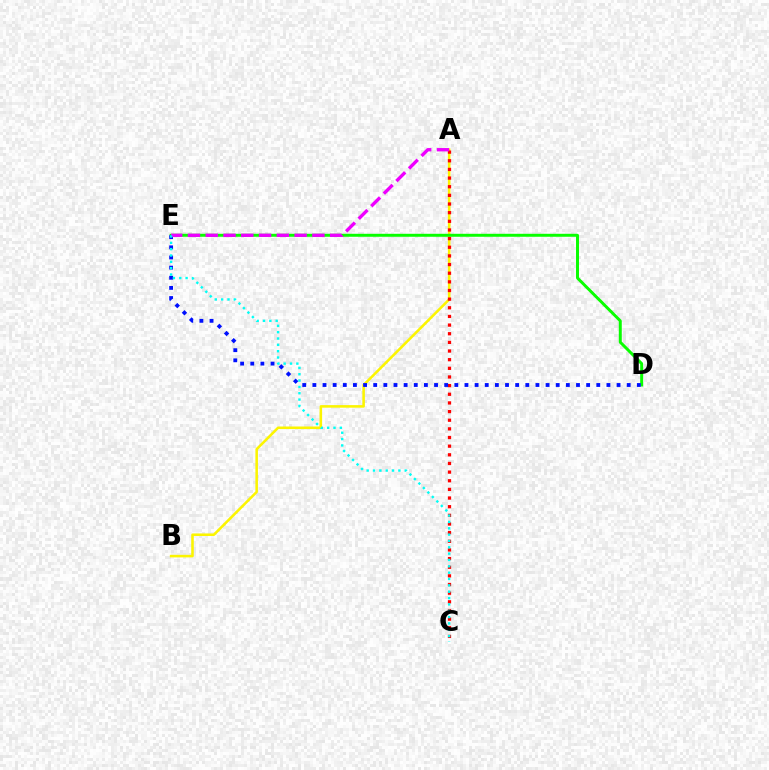{('A', 'B'): [{'color': '#fcf500', 'line_style': 'solid', 'thickness': 1.84}], ('D', 'E'): [{'color': '#08ff00', 'line_style': 'solid', 'thickness': 2.14}, {'color': '#0010ff', 'line_style': 'dotted', 'thickness': 2.75}], ('A', 'C'): [{'color': '#ff0000', 'line_style': 'dotted', 'thickness': 2.35}], ('A', 'E'): [{'color': '#ee00ff', 'line_style': 'dashed', 'thickness': 2.42}], ('C', 'E'): [{'color': '#00fff6', 'line_style': 'dotted', 'thickness': 1.72}]}